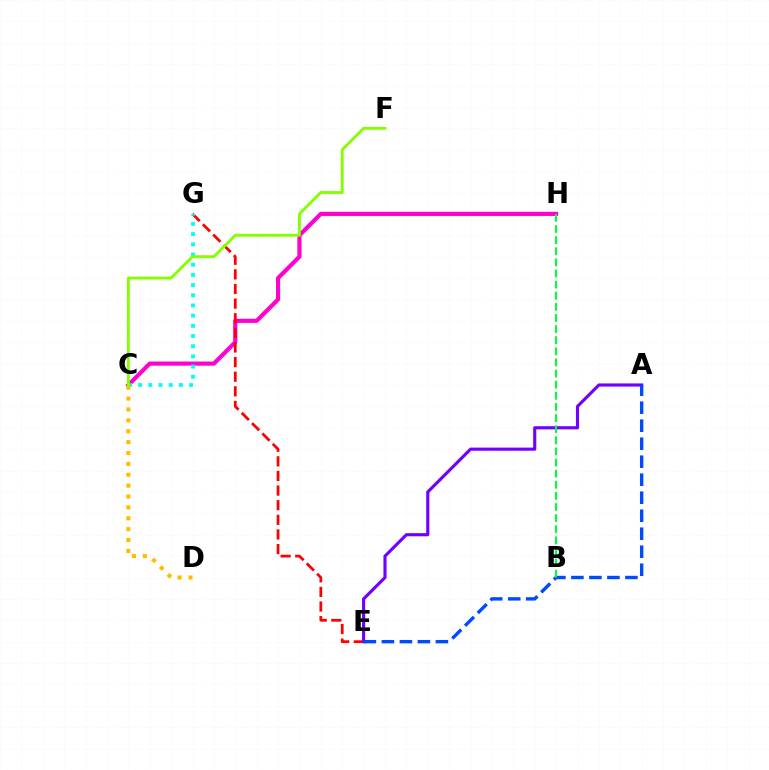{('C', 'H'): [{'color': '#ff00cf', 'line_style': 'solid', 'thickness': 2.98}], ('E', 'G'): [{'color': '#ff0000', 'line_style': 'dashed', 'thickness': 1.99}], ('A', 'E'): [{'color': '#7200ff', 'line_style': 'solid', 'thickness': 2.26}, {'color': '#004bff', 'line_style': 'dashed', 'thickness': 2.45}], ('C', 'G'): [{'color': '#00fff6', 'line_style': 'dotted', 'thickness': 2.77}], ('C', 'D'): [{'color': '#ffbd00', 'line_style': 'dotted', 'thickness': 2.96}], ('B', 'H'): [{'color': '#00ff39', 'line_style': 'dashed', 'thickness': 1.51}], ('C', 'F'): [{'color': '#84ff00', 'line_style': 'solid', 'thickness': 2.07}]}